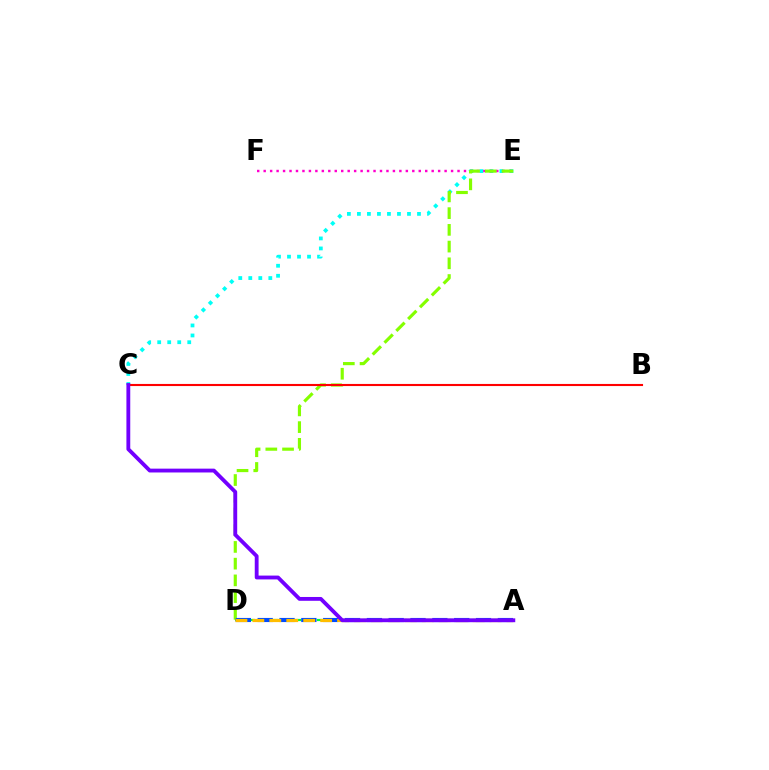{('C', 'E'): [{'color': '#00fff6', 'line_style': 'dotted', 'thickness': 2.72}], ('E', 'F'): [{'color': '#ff00cf', 'line_style': 'dotted', 'thickness': 1.76}], ('D', 'E'): [{'color': '#84ff00', 'line_style': 'dashed', 'thickness': 2.27}], ('A', 'D'): [{'color': '#00ff39', 'line_style': 'dashed', 'thickness': 1.59}, {'color': '#004bff', 'line_style': 'dashed', 'thickness': 2.97}, {'color': '#ffbd00', 'line_style': 'dashed', 'thickness': 2.3}], ('B', 'C'): [{'color': '#ff0000', 'line_style': 'solid', 'thickness': 1.52}], ('A', 'C'): [{'color': '#7200ff', 'line_style': 'solid', 'thickness': 2.76}]}